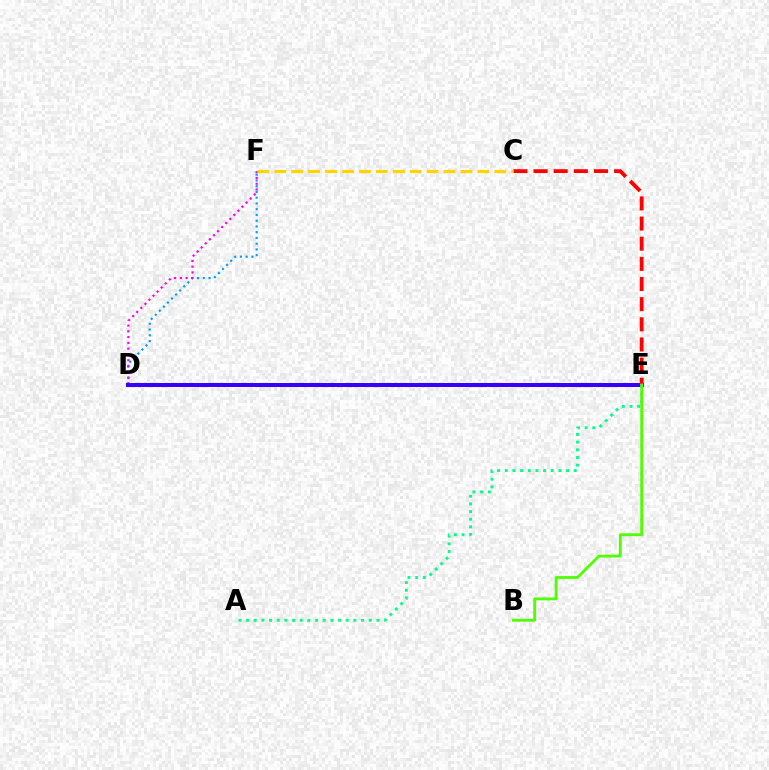{('D', 'F'): [{'color': '#009eff', 'line_style': 'dotted', 'thickness': 1.56}, {'color': '#ff00ed', 'line_style': 'dotted', 'thickness': 1.57}], ('D', 'E'): [{'color': '#3700ff', 'line_style': 'solid', 'thickness': 2.89}], ('C', 'E'): [{'color': '#ff0000', 'line_style': 'dashed', 'thickness': 2.74}], ('C', 'F'): [{'color': '#ffd500', 'line_style': 'dashed', 'thickness': 2.3}], ('A', 'E'): [{'color': '#00ff86', 'line_style': 'dotted', 'thickness': 2.08}], ('B', 'E'): [{'color': '#4fff00', 'line_style': 'solid', 'thickness': 2.02}]}